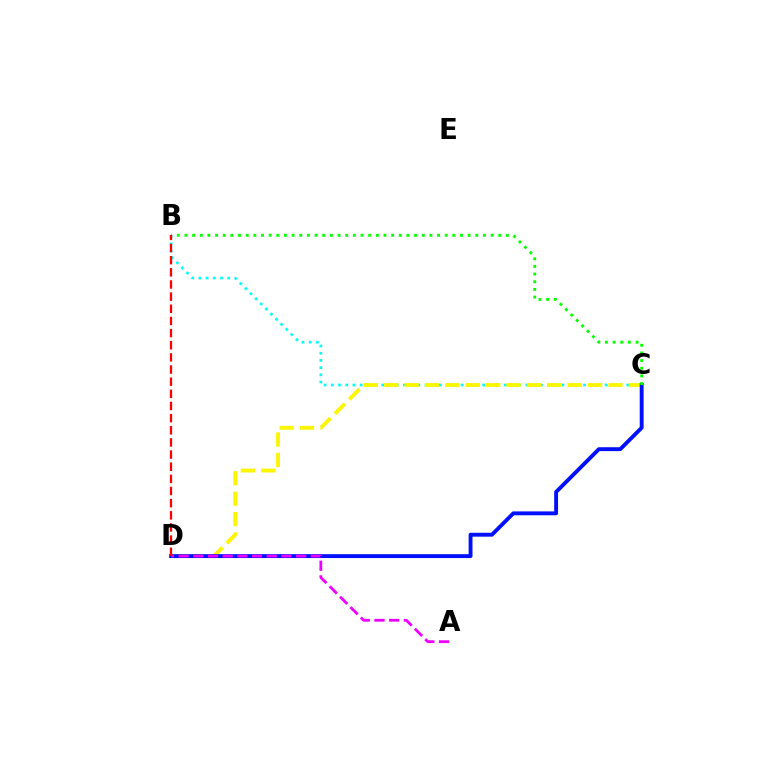{('B', 'C'): [{'color': '#00fff6', 'line_style': 'dotted', 'thickness': 1.96}, {'color': '#08ff00', 'line_style': 'dotted', 'thickness': 2.08}], ('C', 'D'): [{'color': '#fcf500', 'line_style': 'dashed', 'thickness': 2.77}, {'color': '#0010ff', 'line_style': 'solid', 'thickness': 2.79}], ('A', 'D'): [{'color': '#ee00ff', 'line_style': 'dashed', 'thickness': 1.99}], ('B', 'D'): [{'color': '#ff0000', 'line_style': 'dashed', 'thickness': 1.65}]}